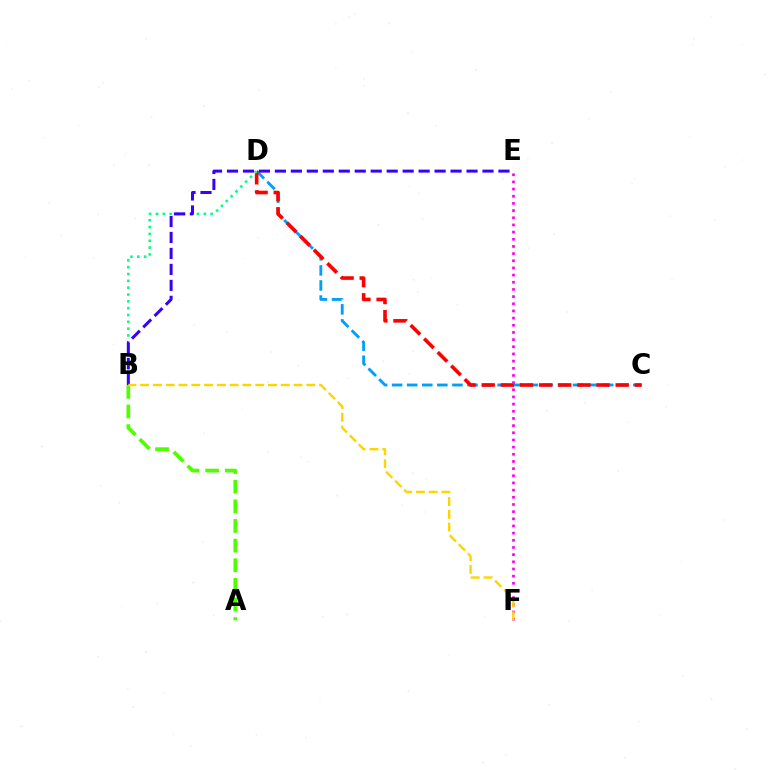{('C', 'D'): [{'color': '#009eff', 'line_style': 'dashed', 'thickness': 2.05}, {'color': '#ff0000', 'line_style': 'dashed', 'thickness': 2.6}], ('E', 'F'): [{'color': '#ff00ed', 'line_style': 'dotted', 'thickness': 1.95}], ('B', 'D'): [{'color': '#00ff86', 'line_style': 'dotted', 'thickness': 1.86}], ('B', 'E'): [{'color': '#3700ff', 'line_style': 'dashed', 'thickness': 2.17}], ('A', 'B'): [{'color': '#4fff00', 'line_style': 'dashed', 'thickness': 2.67}], ('B', 'F'): [{'color': '#ffd500', 'line_style': 'dashed', 'thickness': 1.74}]}